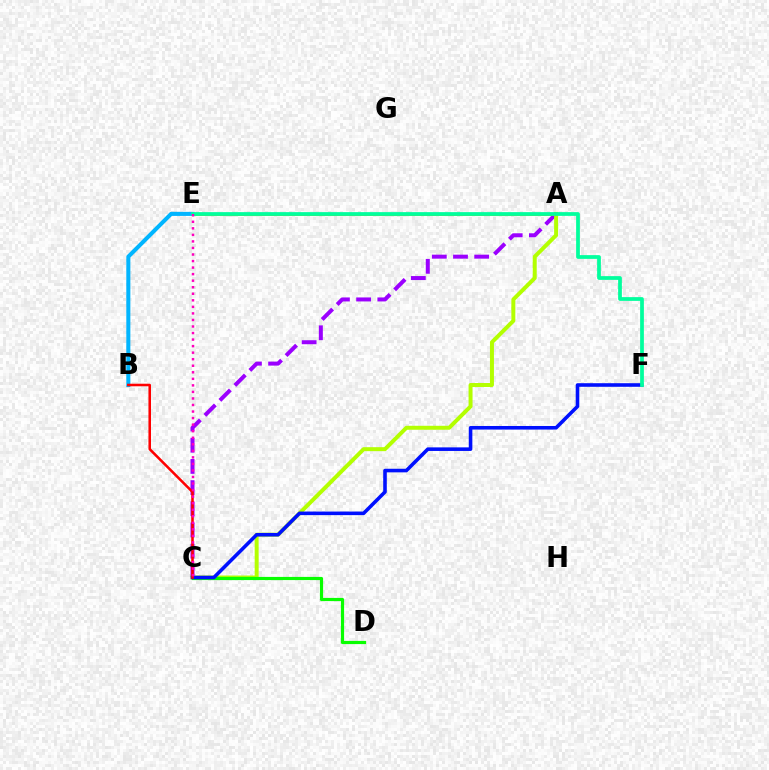{('A', 'C'): [{'color': '#9b00ff', 'line_style': 'dashed', 'thickness': 2.88}, {'color': '#b3ff00', 'line_style': 'solid', 'thickness': 2.86}], ('C', 'D'): [{'color': '#08ff00', 'line_style': 'solid', 'thickness': 2.29}], ('A', 'E'): [{'color': '#ffa500', 'line_style': 'solid', 'thickness': 2.11}], ('C', 'F'): [{'color': '#0010ff', 'line_style': 'solid', 'thickness': 2.58}], ('B', 'E'): [{'color': '#00b5ff', 'line_style': 'solid', 'thickness': 2.92}], ('E', 'F'): [{'color': '#00ff9d', 'line_style': 'solid', 'thickness': 2.69}], ('B', 'C'): [{'color': '#ff0000', 'line_style': 'solid', 'thickness': 1.83}], ('C', 'E'): [{'color': '#ff00bd', 'line_style': 'dotted', 'thickness': 1.78}]}